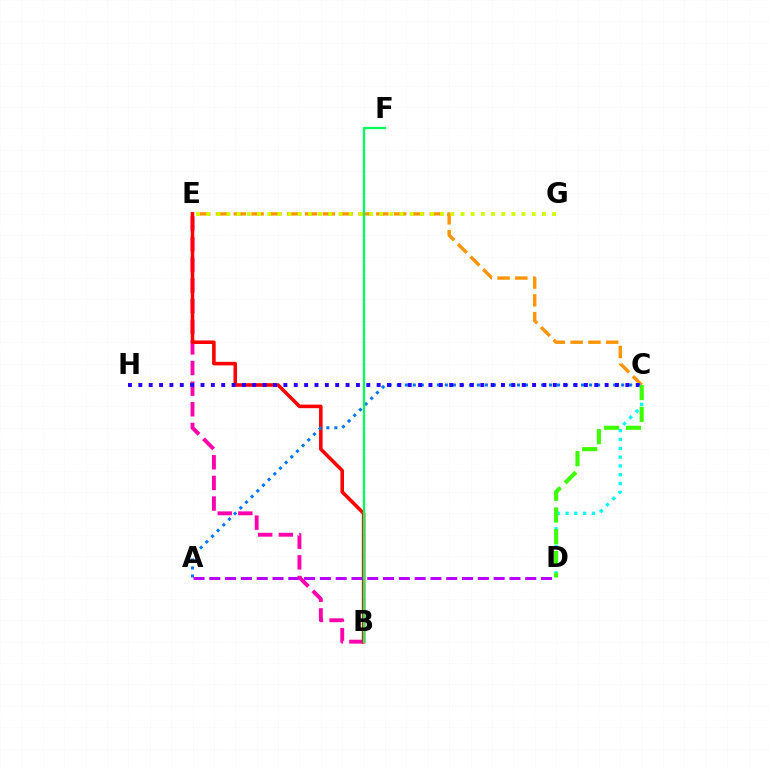{('C', 'D'): [{'color': '#00fff6', 'line_style': 'dotted', 'thickness': 2.39}, {'color': '#3dff00', 'line_style': 'dashed', 'thickness': 2.95}], ('C', 'E'): [{'color': '#ff9400', 'line_style': 'dashed', 'thickness': 2.42}], ('B', 'E'): [{'color': '#ff00ac', 'line_style': 'dashed', 'thickness': 2.8}, {'color': '#ff0000', 'line_style': 'solid', 'thickness': 2.56}], ('A', 'C'): [{'color': '#0074ff', 'line_style': 'dotted', 'thickness': 2.18}], ('C', 'H'): [{'color': '#2500ff', 'line_style': 'dotted', 'thickness': 2.82}], ('E', 'G'): [{'color': '#d1ff00', 'line_style': 'dotted', 'thickness': 2.76}], ('B', 'F'): [{'color': '#00ff5c', 'line_style': 'solid', 'thickness': 1.65}], ('A', 'D'): [{'color': '#b900ff', 'line_style': 'dashed', 'thickness': 2.15}]}